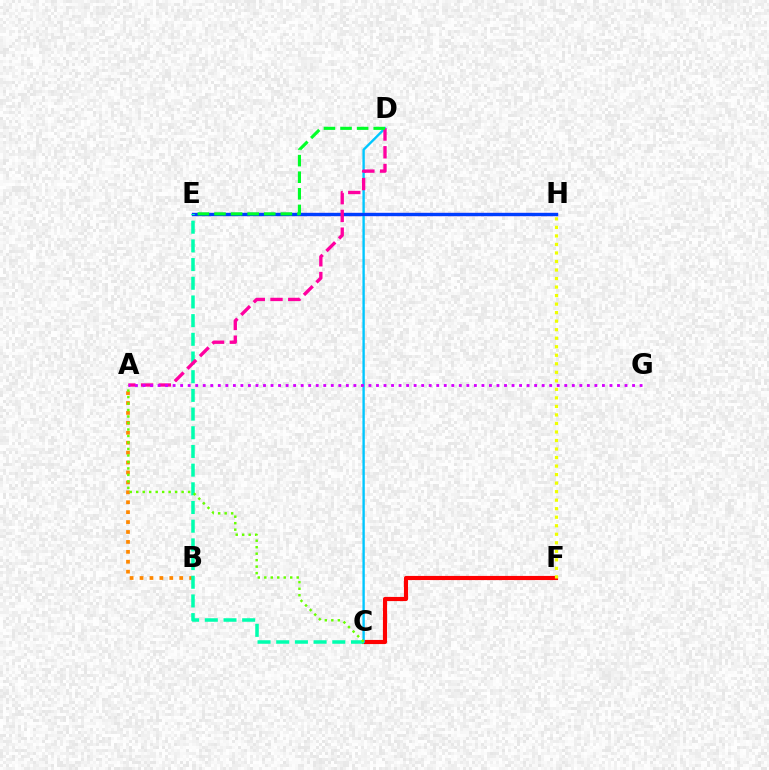{('E', 'H'): [{'color': '#4f00ff', 'line_style': 'solid', 'thickness': 2.34}, {'color': '#003fff', 'line_style': 'solid', 'thickness': 2.29}], ('C', 'F'): [{'color': '#ff0000', 'line_style': 'solid', 'thickness': 2.98}], ('C', 'D'): [{'color': '#00c7ff', 'line_style': 'solid', 'thickness': 1.71}], ('A', 'B'): [{'color': '#ff8800', 'line_style': 'dotted', 'thickness': 2.7}], ('C', 'E'): [{'color': '#00ffaf', 'line_style': 'dashed', 'thickness': 2.54}], ('A', 'D'): [{'color': '#ff00a0', 'line_style': 'dashed', 'thickness': 2.41}], ('A', 'C'): [{'color': '#66ff00', 'line_style': 'dotted', 'thickness': 1.76}], ('F', 'H'): [{'color': '#eeff00', 'line_style': 'dotted', 'thickness': 2.32}], ('A', 'G'): [{'color': '#d600ff', 'line_style': 'dotted', 'thickness': 2.05}], ('D', 'E'): [{'color': '#00ff27', 'line_style': 'dashed', 'thickness': 2.25}]}